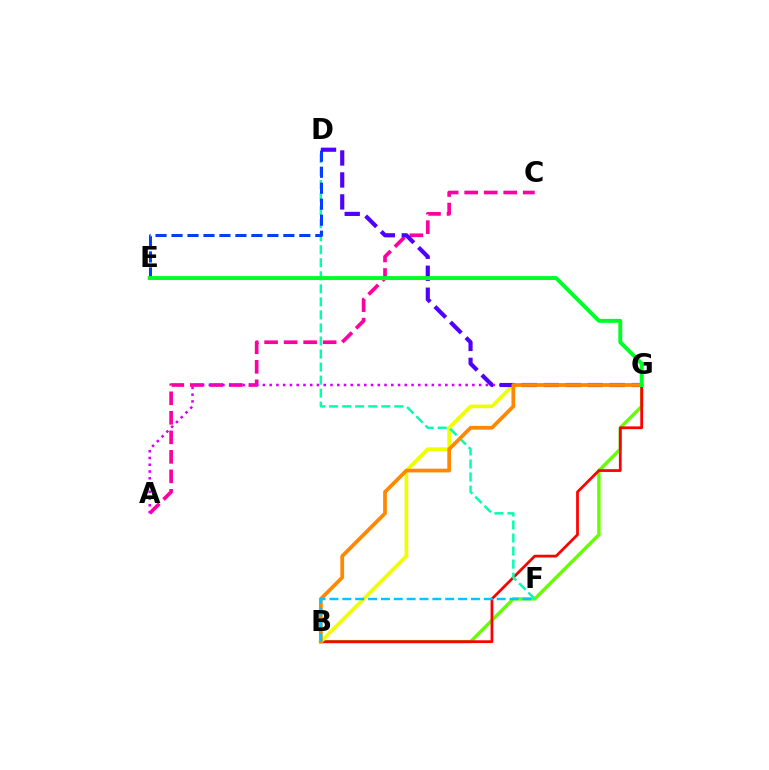{('B', 'G'): [{'color': '#66ff00', 'line_style': 'solid', 'thickness': 2.45}, {'color': '#ff0000', 'line_style': 'solid', 'thickness': 1.98}, {'color': '#eeff00', 'line_style': 'solid', 'thickness': 2.65}, {'color': '#ff8800', 'line_style': 'solid', 'thickness': 2.7}], ('A', 'C'): [{'color': '#ff00a0', 'line_style': 'dashed', 'thickness': 2.65}], ('A', 'G'): [{'color': '#d600ff', 'line_style': 'dotted', 'thickness': 1.84}], ('D', 'F'): [{'color': '#00ffaf', 'line_style': 'dashed', 'thickness': 1.77}], ('D', 'E'): [{'color': '#003fff', 'line_style': 'dashed', 'thickness': 2.17}], ('D', 'G'): [{'color': '#4f00ff', 'line_style': 'dashed', 'thickness': 2.98}], ('E', 'G'): [{'color': '#00ff27', 'line_style': 'solid', 'thickness': 2.83}], ('B', 'F'): [{'color': '#00c7ff', 'line_style': 'dashed', 'thickness': 1.75}]}